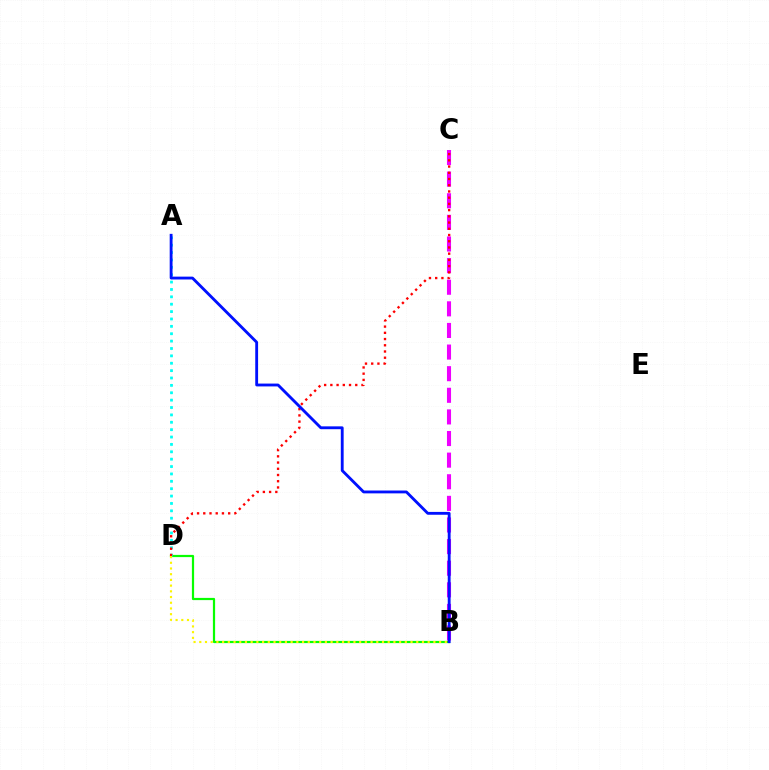{('B', 'C'): [{'color': '#ee00ff', 'line_style': 'dashed', 'thickness': 2.94}], ('B', 'D'): [{'color': '#08ff00', 'line_style': 'solid', 'thickness': 1.59}, {'color': '#fcf500', 'line_style': 'dotted', 'thickness': 1.55}], ('A', 'D'): [{'color': '#00fff6', 'line_style': 'dotted', 'thickness': 2.0}], ('C', 'D'): [{'color': '#ff0000', 'line_style': 'dotted', 'thickness': 1.69}], ('A', 'B'): [{'color': '#0010ff', 'line_style': 'solid', 'thickness': 2.05}]}